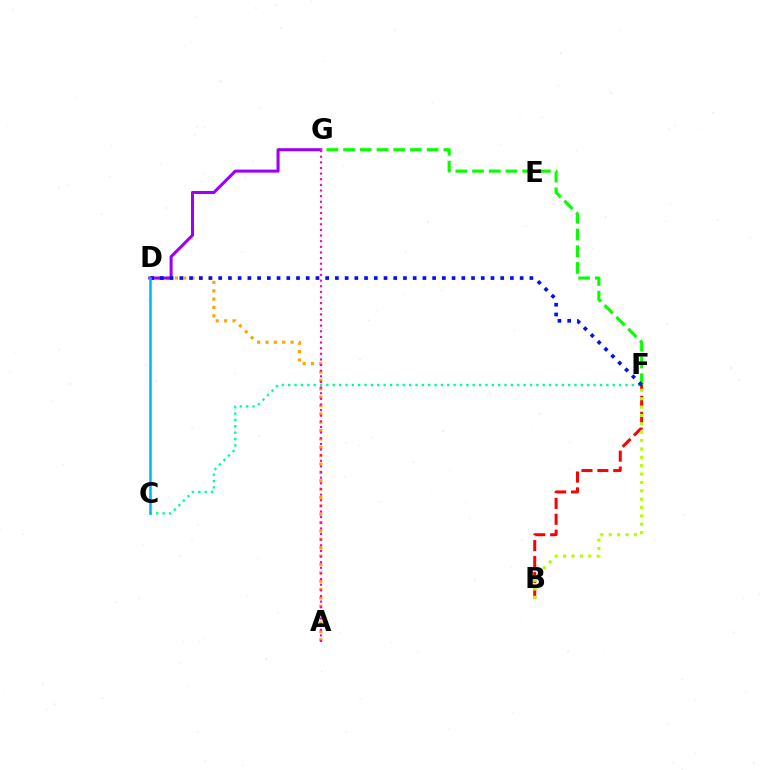{('A', 'D'): [{'color': '#ffa500', 'line_style': 'dotted', 'thickness': 2.27}], ('C', 'F'): [{'color': '#00ff9d', 'line_style': 'dotted', 'thickness': 1.73}], ('B', 'F'): [{'color': '#ff0000', 'line_style': 'dashed', 'thickness': 2.16}, {'color': '#b3ff00', 'line_style': 'dotted', 'thickness': 2.27}], ('D', 'G'): [{'color': '#9b00ff', 'line_style': 'solid', 'thickness': 2.19}], ('F', 'G'): [{'color': '#08ff00', 'line_style': 'dashed', 'thickness': 2.27}], ('D', 'F'): [{'color': '#0010ff', 'line_style': 'dotted', 'thickness': 2.64}], ('A', 'G'): [{'color': '#ff00bd', 'line_style': 'dotted', 'thickness': 1.53}], ('C', 'D'): [{'color': '#00b5ff', 'line_style': 'solid', 'thickness': 1.84}]}